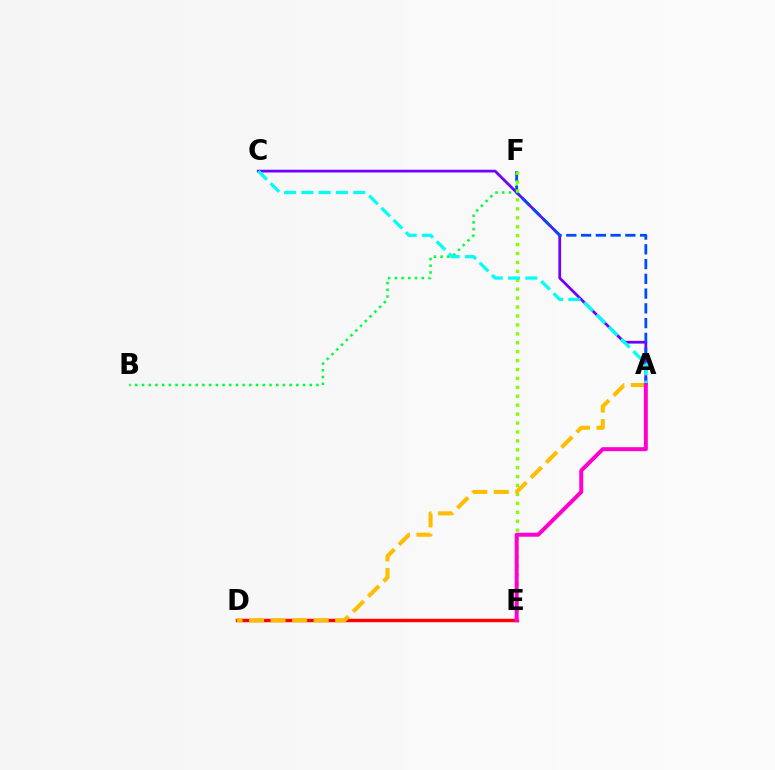{('B', 'F'): [{'color': '#00ff39', 'line_style': 'dotted', 'thickness': 1.82}], ('A', 'C'): [{'color': '#7200ff', 'line_style': 'solid', 'thickness': 1.98}, {'color': '#00fff6', 'line_style': 'dashed', 'thickness': 2.35}], ('D', 'E'): [{'color': '#ff0000', 'line_style': 'solid', 'thickness': 2.46}], ('A', 'F'): [{'color': '#004bff', 'line_style': 'dashed', 'thickness': 2.0}], ('E', 'F'): [{'color': '#84ff00', 'line_style': 'dotted', 'thickness': 2.42}], ('A', 'D'): [{'color': '#ffbd00', 'line_style': 'dashed', 'thickness': 2.92}], ('A', 'E'): [{'color': '#ff00cf', 'line_style': 'solid', 'thickness': 2.87}]}